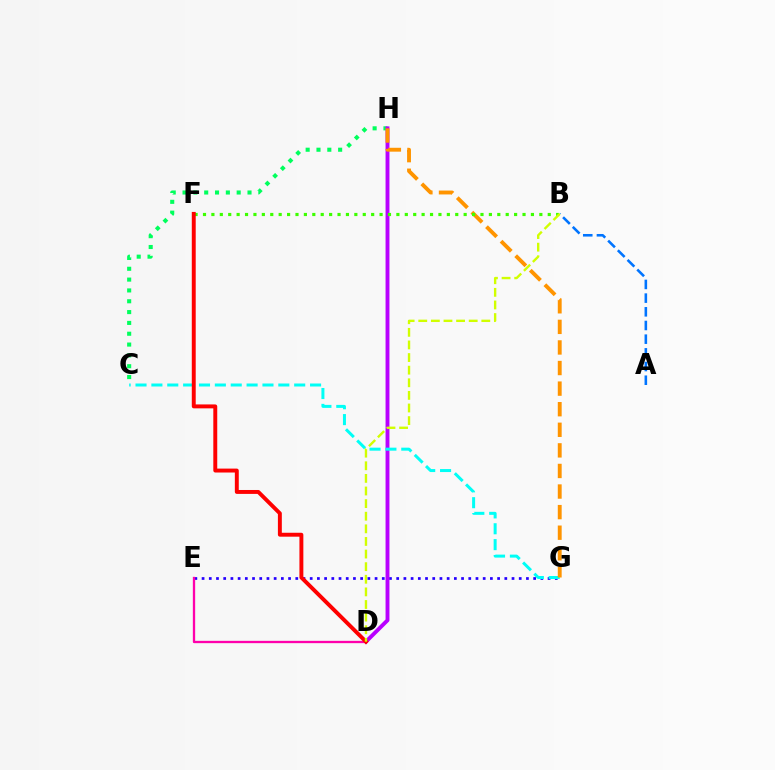{('C', 'H'): [{'color': '#00ff5c', 'line_style': 'dotted', 'thickness': 2.94}], ('A', 'B'): [{'color': '#0074ff', 'line_style': 'dashed', 'thickness': 1.86}], ('E', 'G'): [{'color': '#2500ff', 'line_style': 'dotted', 'thickness': 1.96}], ('D', 'H'): [{'color': '#b900ff', 'line_style': 'solid', 'thickness': 2.8}], ('D', 'E'): [{'color': '#ff00ac', 'line_style': 'solid', 'thickness': 1.66}], ('C', 'G'): [{'color': '#00fff6', 'line_style': 'dashed', 'thickness': 2.16}], ('G', 'H'): [{'color': '#ff9400', 'line_style': 'dashed', 'thickness': 2.8}], ('B', 'F'): [{'color': '#3dff00', 'line_style': 'dotted', 'thickness': 2.28}], ('D', 'F'): [{'color': '#ff0000', 'line_style': 'solid', 'thickness': 2.82}], ('B', 'D'): [{'color': '#d1ff00', 'line_style': 'dashed', 'thickness': 1.71}]}